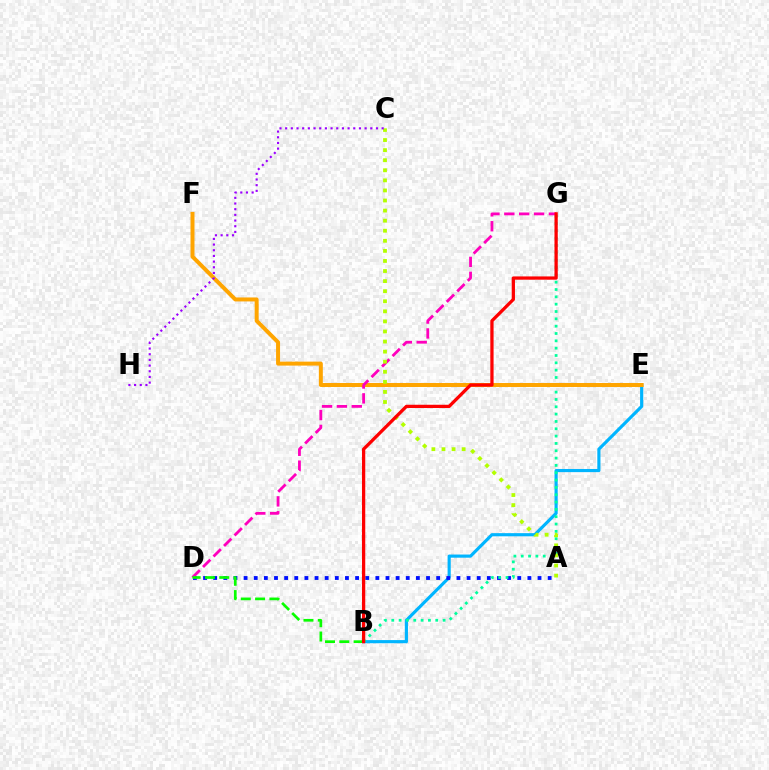{('B', 'E'): [{'color': '#00b5ff', 'line_style': 'solid', 'thickness': 2.27}], ('A', 'D'): [{'color': '#0010ff', 'line_style': 'dotted', 'thickness': 2.75}], ('B', 'G'): [{'color': '#00ff9d', 'line_style': 'dotted', 'thickness': 1.99}, {'color': '#ff0000', 'line_style': 'solid', 'thickness': 2.35}], ('E', 'F'): [{'color': '#ffa500', 'line_style': 'solid', 'thickness': 2.86}], ('D', 'G'): [{'color': '#ff00bd', 'line_style': 'dashed', 'thickness': 2.02}], ('A', 'C'): [{'color': '#b3ff00', 'line_style': 'dotted', 'thickness': 2.74}], ('B', 'D'): [{'color': '#08ff00', 'line_style': 'dashed', 'thickness': 1.94}], ('C', 'H'): [{'color': '#9b00ff', 'line_style': 'dotted', 'thickness': 1.54}]}